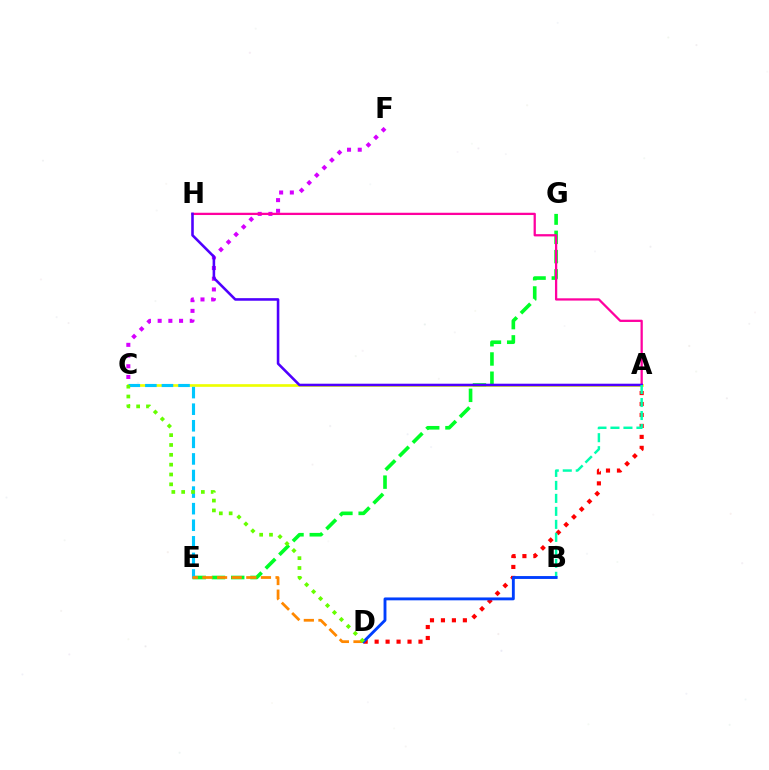{('A', 'D'): [{'color': '#ff0000', 'line_style': 'dotted', 'thickness': 2.98}], ('E', 'G'): [{'color': '#00ff27', 'line_style': 'dashed', 'thickness': 2.62}], ('A', 'C'): [{'color': '#eeff00', 'line_style': 'solid', 'thickness': 1.92}], ('C', 'F'): [{'color': '#d600ff', 'line_style': 'dotted', 'thickness': 2.91}], ('A', 'H'): [{'color': '#ff00a0', 'line_style': 'solid', 'thickness': 1.63}, {'color': '#4f00ff', 'line_style': 'solid', 'thickness': 1.86}], ('A', 'B'): [{'color': '#00ffaf', 'line_style': 'dashed', 'thickness': 1.76}], ('C', 'E'): [{'color': '#00c7ff', 'line_style': 'dashed', 'thickness': 2.25}], ('D', 'E'): [{'color': '#ff8800', 'line_style': 'dashed', 'thickness': 1.99}], ('B', 'D'): [{'color': '#003fff', 'line_style': 'solid', 'thickness': 2.07}], ('C', 'D'): [{'color': '#66ff00', 'line_style': 'dotted', 'thickness': 2.67}]}